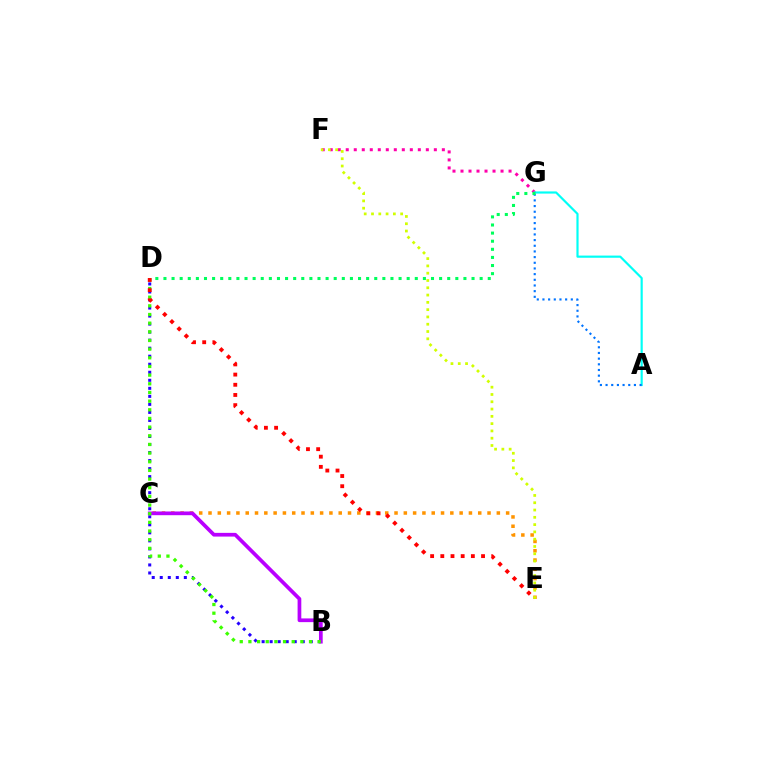{('B', 'D'): [{'color': '#2500ff', 'line_style': 'dotted', 'thickness': 2.18}, {'color': '#3dff00', 'line_style': 'dotted', 'thickness': 2.35}], ('C', 'E'): [{'color': '#ff9400', 'line_style': 'dotted', 'thickness': 2.53}], ('B', 'C'): [{'color': '#b900ff', 'line_style': 'solid', 'thickness': 2.67}], ('F', 'G'): [{'color': '#ff00ac', 'line_style': 'dotted', 'thickness': 2.18}], ('A', 'G'): [{'color': '#00fff6', 'line_style': 'solid', 'thickness': 1.57}, {'color': '#0074ff', 'line_style': 'dotted', 'thickness': 1.54}], ('E', 'F'): [{'color': '#d1ff00', 'line_style': 'dotted', 'thickness': 1.98}], ('D', 'G'): [{'color': '#00ff5c', 'line_style': 'dotted', 'thickness': 2.2}], ('D', 'E'): [{'color': '#ff0000', 'line_style': 'dotted', 'thickness': 2.77}]}